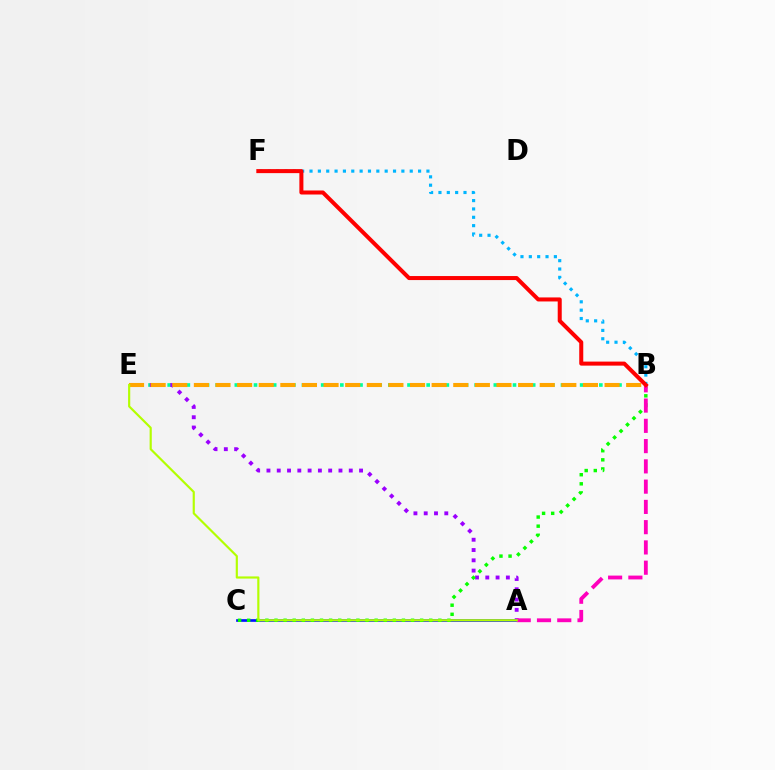{('B', 'E'): [{'color': '#00ff9d', 'line_style': 'dotted', 'thickness': 2.61}, {'color': '#ffa500', 'line_style': 'dashed', 'thickness': 2.94}], ('A', 'E'): [{'color': '#9b00ff', 'line_style': 'dotted', 'thickness': 2.8}, {'color': '#b3ff00', 'line_style': 'solid', 'thickness': 1.56}], ('A', 'C'): [{'color': '#0010ff', 'line_style': 'solid', 'thickness': 1.92}], ('B', 'C'): [{'color': '#08ff00', 'line_style': 'dotted', 'thickness': 2.47}], ('A', 'B'): [{'color': '#ff00bd', 'line_style': 'dashed', 'thickness': 2.75}], ('B', 'F'): [{'color': '#00b5ff', 'line_style': 'dotted', 'thickness': 2.27}, {'color': '#ff0000', 'line_style': 'solid', 'thickness': 2.9}]}